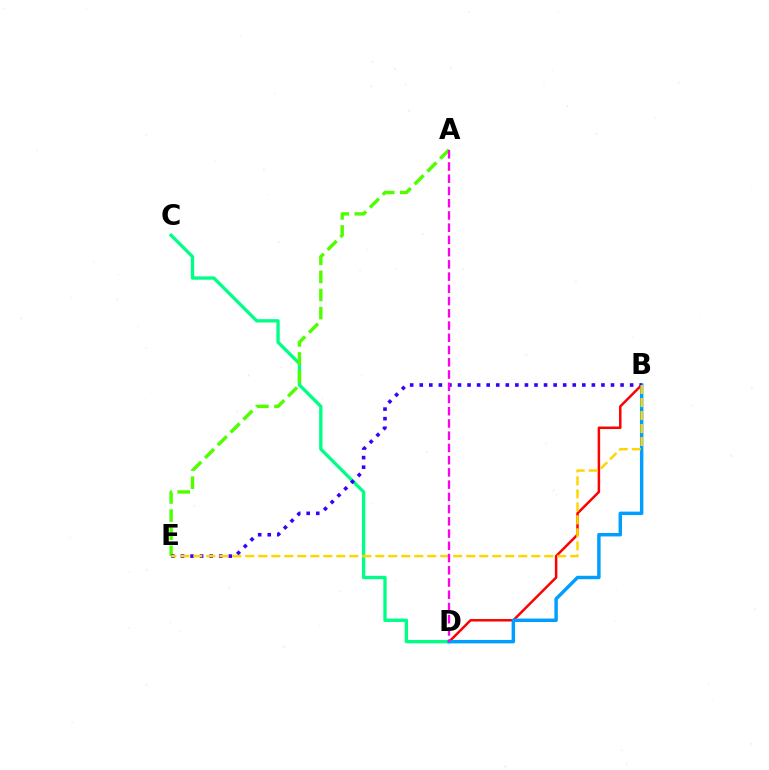{('B', 'D'): [{'color': '#ff0000', 'line_style': 'solid', 'thickness': 1.79}, {'color': '#009eff', 'line_style': 'solid', 'thickness': 2.48}], ('C', 'D'): [{'color': '#00ff86', 'line_style': 'solid', 'thickness': 2.4}], ('A', 'E'): [{'color': '#4fff00', 'line_style': 'dashed', 'thickness': 2.46}], ('B', 'E'): [{'color': '#3700ff', 'line_style': 'dotted', 'thickness': 2.6}, {'color': '#ffd500', 'line_style': 'dashed', 'thickness': 1.77}], ('A', 'D'): [{'color': '#ff00ed', 'line_style': 'dashed', 'thickness': 1.66}]}